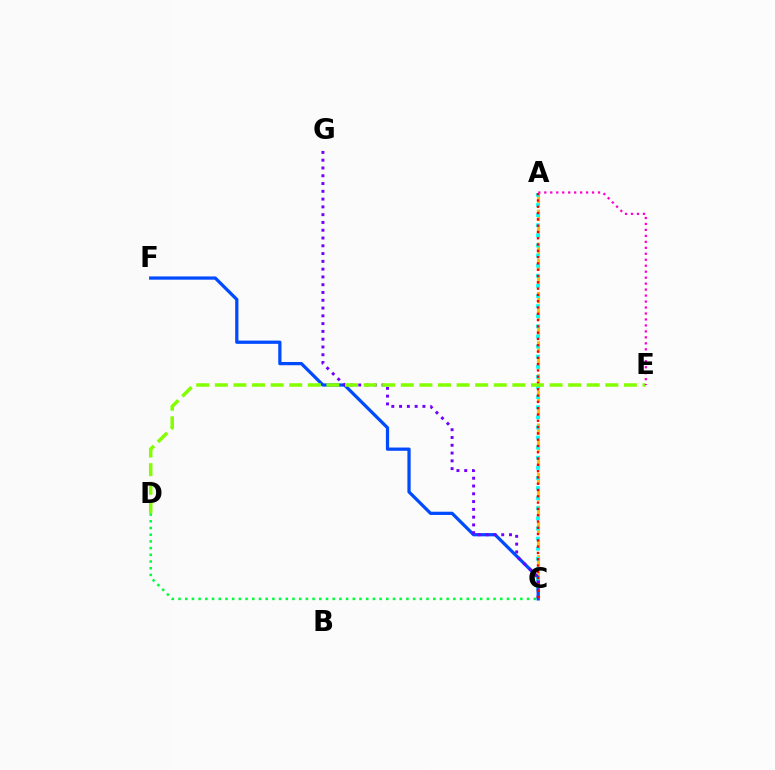{('A', 'C'): [{'color': '#ffbd00', 'line_style': 'dashed', 'thickness': 2.23}, {'color': '#00fff6', 'line_style': 'dotted', 'thickness': 2.75}, {'color': '#ff0000', 'line_style': 'dotted', 'thickness': 1.71}], ('C', 'F'): [{'color': '#004bff', 'line_style': 'solid', 'thickness': 2.34}], ('C', 'G'): [{'color': '#7200ff', 'line_style': 'dotted', 'thickness': 2.11}], ('D', 'E'): [{'color': '#84ff00', 'line_style': 'dashed', 'thickness': 2.53}], ('A', 'E'): [{'color': '#ff00cf', 'line_style': 'dotted', 'thickness': 1.62}], ('C', 'D'): [{'color': '#00ff39', 'line_style': 'dotted', 'thickness': 1.82}]}